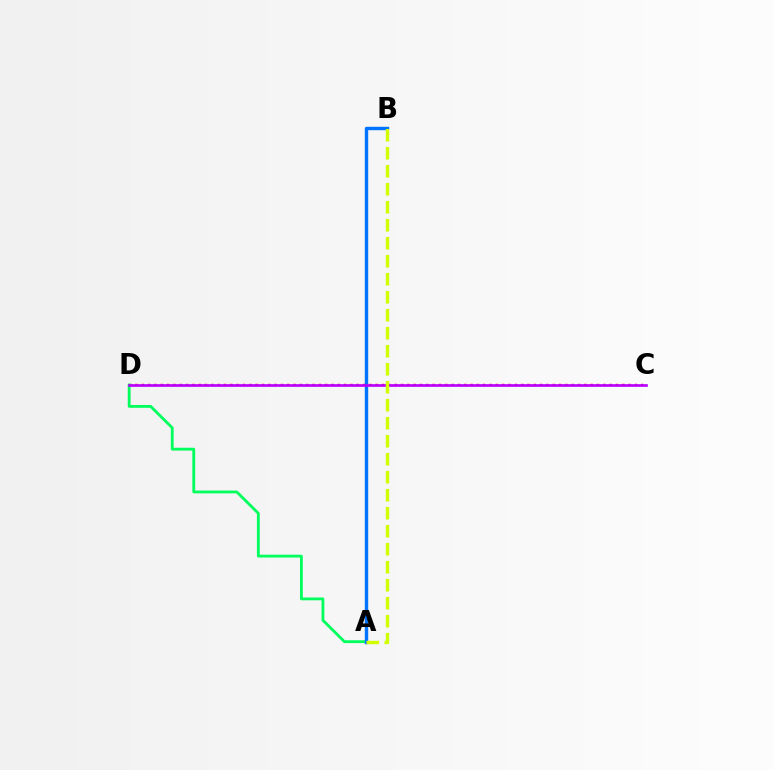{('C', 'D'): [{'color': '#ff0000', 'line_style': 'dotted', 'thickness': 1.72}, {'color': '#b900ff', 'line_style': 'solid', 'thickness': 1.92}], ('A', 'D'): [{'color': '#00ff5c', 'line_style': 'solid', 'thickness': 2.02}], ('A', 'B'): [{'color': '#0074ff', 'line_style': 'solid', 'thickness': 2.46}, {'color': '#d1ff00', 'line_style': 'dashed', 'thickness': 2.45}]}